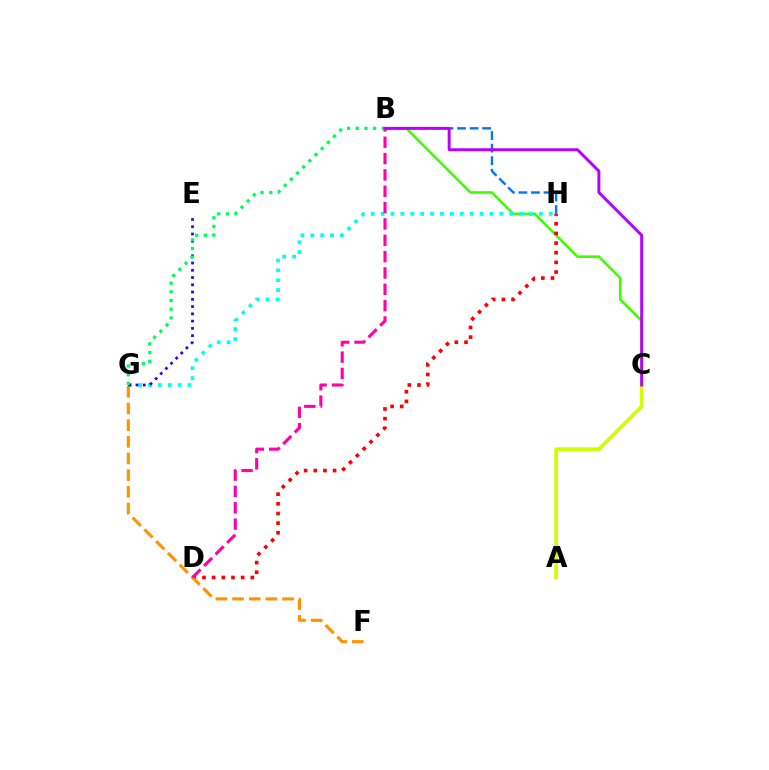{('B', 'C'): [{'color': '#3dff00', 'line_style': 'solid', 'thickness': 1.88}, {'color': '#b900ff', 'line_style': 'solid', 'thickness': 2.11}], ('G', 'H'): [{'color': '#00fff6', 'line_style': 'dotted', 'thickness': 2.69}], ('D', 'H'): [{'color': '#ff0000', 'line_style': 'dotted', 'thickness': 2.62}], ('F', 'G'): [{'color': '#ff9400', 'line_style': 'dashed', 'thickness': 2.26}], ('B', 'D'): [{'color': '#ff00ac', 'line_style': 'dashed', 'thickness': 2.22}], ('A', 'C'): [{'color': '#d1ff00', 'line_style': 'solid', 'thickness': 2.67}], ('E', 'G'): [{'color': '#2500ff', 'line_style': 'dotted', 'thickness': 1.97}], ('B', 'H'): [{'color': '#0074ff', 'line_style': 'dashed', 'thickness': 1.71}], ('B', 'G'): [{'color': '#00ff5c', 'line_style': 'dotted', 'thickness': 2.36}]}